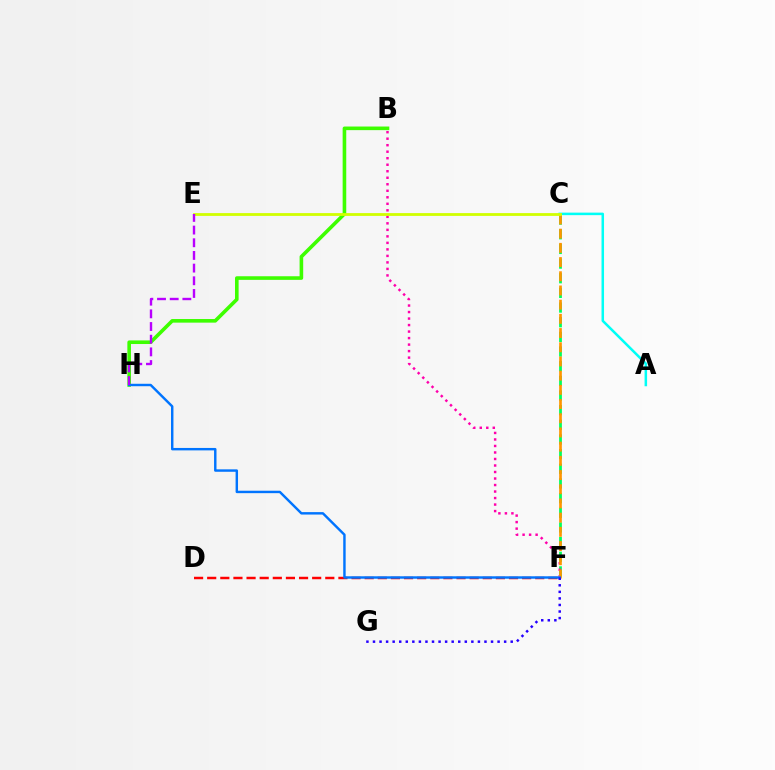{('D', 'F'): [{'color': '#ff0000', 'line_style': 'dashed', 'thickness': 1.78}], ('C', 'F'): [{'color': '#00ff5c', 'line_style': 'dashed', 'thickness': 1.99}, {'color': '#ff9400', 'line_style': 'dashed', 'thickness': 1.93}], ('B', 'F'): [{'color': '#ff00ac', 'line_style': 'dotted', 'thickness': 1.77}], ('A', 'C'): [{'color': '#00fff6', 'line_style': 'solid', 'thickness': 1.81}], ('B', 'H'): [{'color': '#3dff00', 'line_style': 'solid', 'thickness': 2.6}], ('F', 'H'): [{'color': '#0074ff', 'line_style': 'solid', 'thickness': 1.75}], ('F', 'G'): [{'color': '#2500ff', 'line_style': 'dotted', 'thickness': 1.78}], ('C', 'E'): [{'color': '#d1ff00', 'line_style': 'solid', 'thickness': 2.01}], ('E', 'H'): [{'color': '#b900ff', 'line_style': 'dashed', 'thickness': 1.72}]}